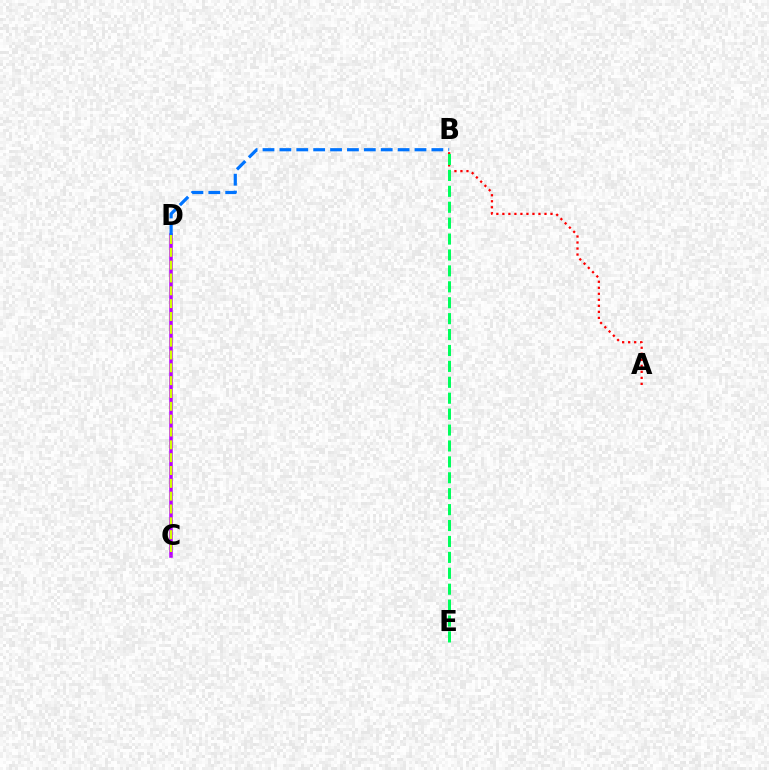{('A', 'B'): [{'color': '#ff0000', 'line_style': 'dotted', 'thickness': 1.63}], ('C', 'D'): [{'color': '#b900ff', 'line_style': 'solid', 'thickness': 2.53}, {'color': '#d1ff00', 'line_style': 'dashed', 'thickness': 1.74}], ('B', 'D'): [{'color': '#0074ff', 'line_style': 'dashed', 'thickness': 2.29}], ('B', 'E'): [{'color': '#00ff5c', 'line_style': 'dashed', 'thickness': 2.16}]}